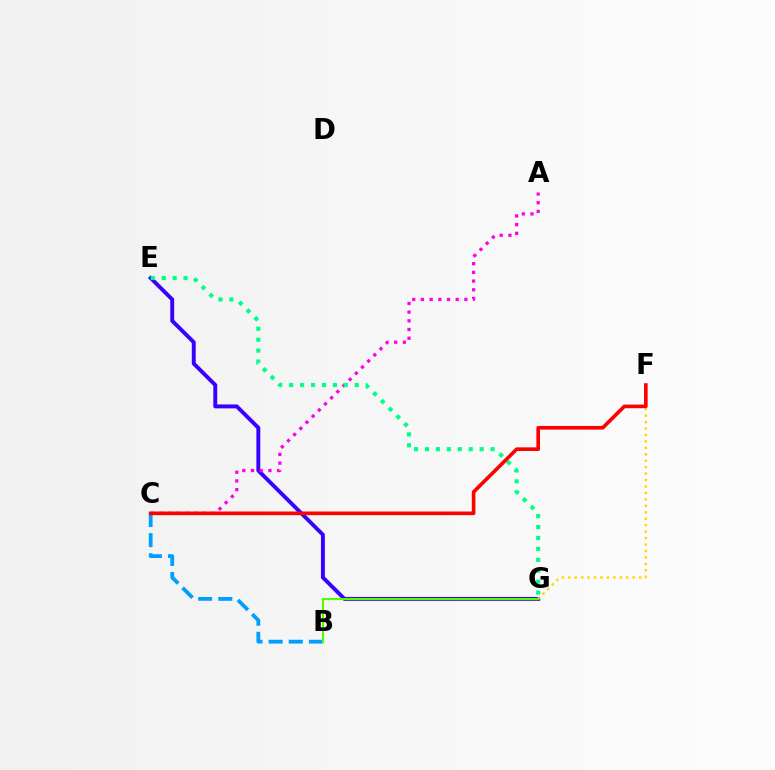{('B', 'C'): [{'color': '#009eff', 'line_style': 'dashed', 'thickness': 2.73}], ('E', 'G'): [{'color': '#3700ff', 'line_style': 'solid', 'thickness': 2.81}, {'color': '#00ff86', 'line_style': 'dotted', 'thickness': 2.97}], ('F', 'G'): [{'color': '#ffd500', 'line_style': 'dotted', 'thickness': 1.75}], ('A', 'C'): [{'color': '#ff00ed', 'line_style': 'dotted', 'thickness': 2.36}], ('B', 'G'): [{'color': '#4fff00', 'line_style': 'solid', 'thickness': 1.53}], ('C', 'F'): [{'color': '#ff0000', 'line_style': 'solid', 'thickness': 2.62}]}